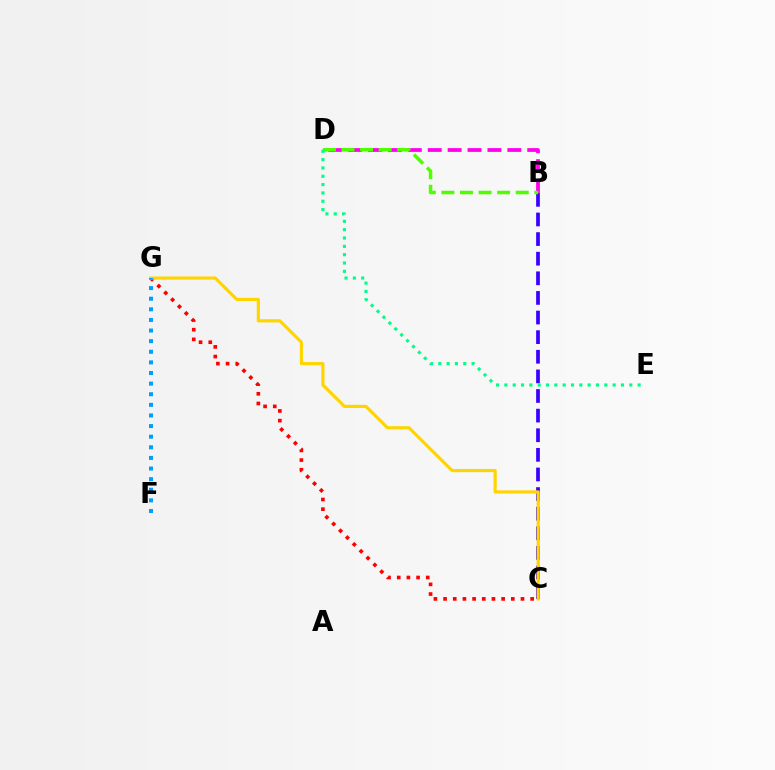{('B', 'C'): [{'color': '#3700ff', 'line_style': 'dashed', 'thickness': 2.66}], ('C', 'G'): [{'color': '#ff0000', 'line_style': 'dotted', 'thickness': 2.63}, {'color': '#ffd500', 'line_style': 'solid', 'thickness': 2.28}], ('B', 'D'): [{'color': '#ff00ed', 'line_style': 'dashed', 'thickness': 2.7}, {'color': '#4fff00', 'line_style': 'dashed', 'thickness': 2.52}], ('D', 'E'): [{'color': '#00ff86', 'line_style': 'dotted', 'thickness': 2.26}], ('F', 'G'): [{'color': '#009eff', 'line_style': 'dotted', 'thickness': 2.88}]}